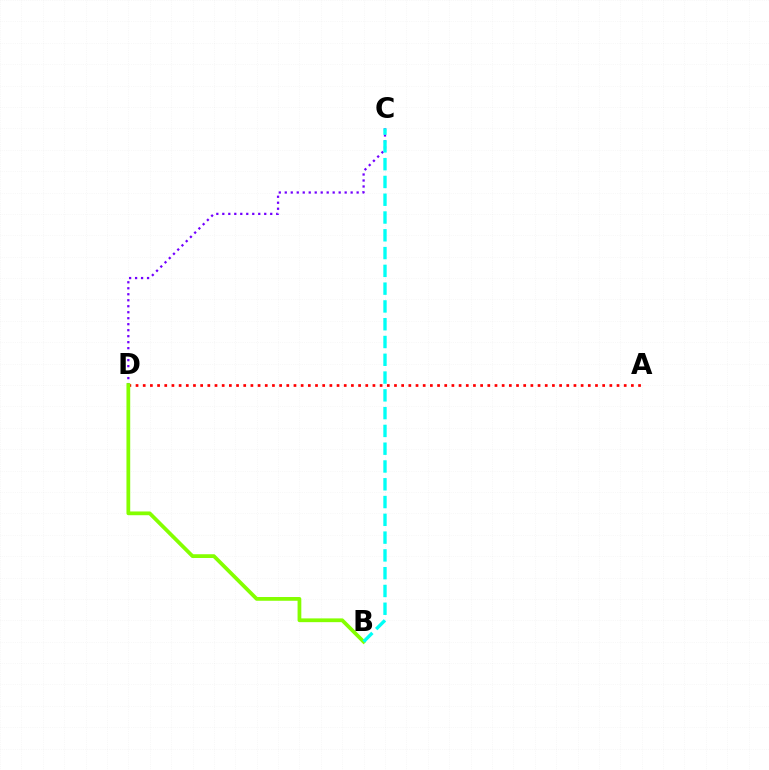{('A', 'D'): [{'color': '#ff0000', 'line_style': 'dotted', 'thickness': 1.95}], ('C', 'D'): [{'color': '#7200ff', 'line_style': 'dotted', 'thickness': 1.63}], ('B', 'D'): [{'color': '#84ff00', 'line_style': 'solid', 'thickness': 2.7}], ('B', 'C'): [{'color': '#00fff6', 'line_style': 'dashed', 'thickness': 2.42}]}